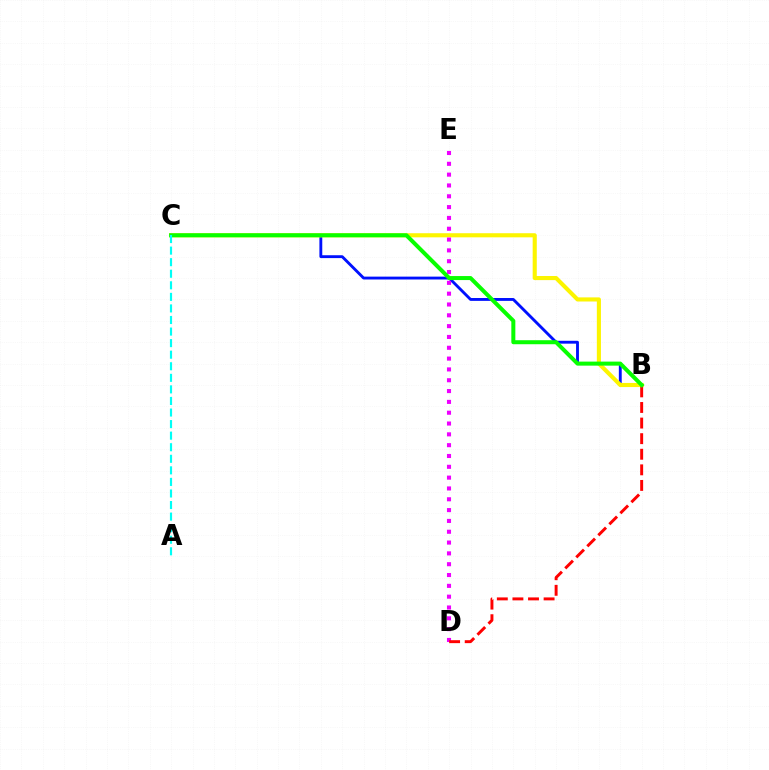{('B', 'C'): [{'color': '#0010ff', 'line_style': 'solid', 'thickness': 2.06}, {'color': '#fcf500', 'line_style': 'solid', 'thickness': 2.96}, {'color': '#08ff00', 'line_style': 'solid', 'thickness': 2.89}], ('D', 'E'): [{'color': '#ee00ff', 'line_style': 'dotted', 'thickness': 2.94}], ('B', 'D'): [{'color': '#ff0000', 'line_style': 'dashed', 'thickness': 2.12}], ('A', 'C'): [{'color': '#00fff6', 'line_style': 'dashed', 'thickness': 1.57}]}